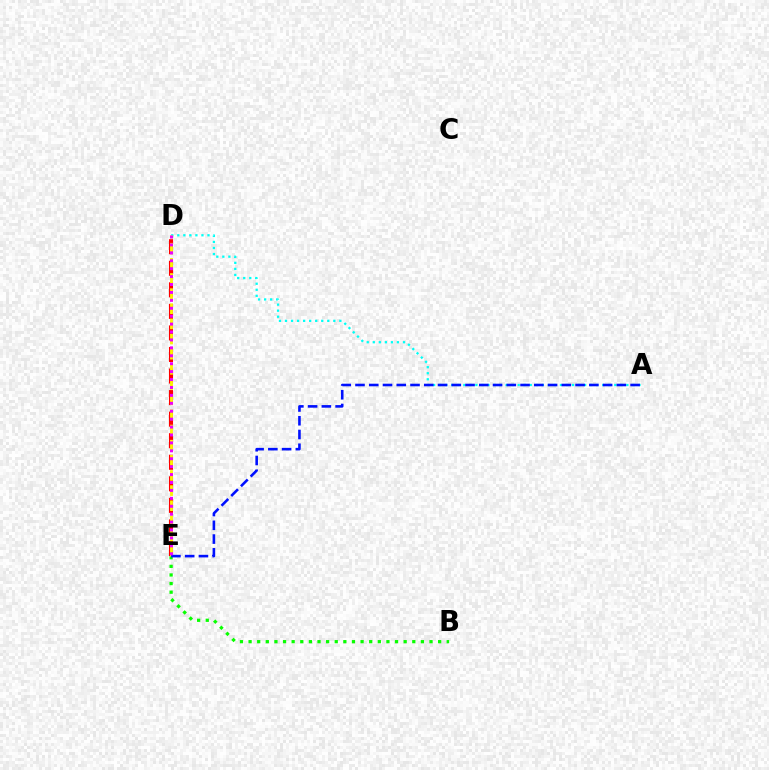{('D', 'E'): [{'color': '#ff0000', 'line_style': 'dashed', 'thickness': 2.93}, {'color': '#fcf500', 'line_style': 'dashed', 'thickness': 2.06}, {'color': '#ee00ff', 'line_style': 'dotted', 'thickness': 2.15}], ('B', 'E'): [{'color': '#08ff00', 'line_style': 'dotted', 'thickness': 2.34}], ('A', 'D'): [{'color': '#00fff6', 'line_style': 'dotted', 'thickness': 1.64}], ('A', 'E'): [{'color': '#0010ff', 'line_style': 'dashed', 'thickness': 1.87}]}